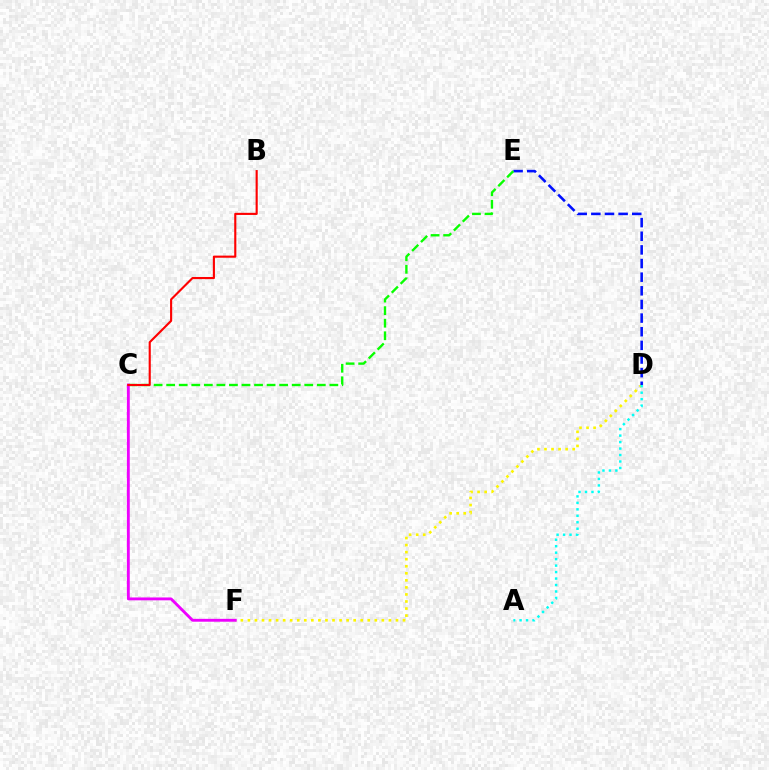{('D', 'F'): [{'color': '#fcf500', 'line_style': 'dotted', 'thickness': 1.92}], ('D', 'E'): [{'color': '#0010ff', 'line_style': 'dashed', 'thickness': 1.85}], ('A', 'D'): [{'color': '#00fff6', 'line_style': 'dotted', 'thickness': 1.76}], ('C', 'E'): [{'color': '#08ff00', 'line_style': 'dashed', 'thickness': 1.71}], ('C', 'F'): [{'color': '#ee00ff', 'line_style': 'solid', 'thickness': 2.06}], ('B', 'C'): [{'color': '#ff0000', 'line_style': 'solid', 'thickness': 1.53}]}